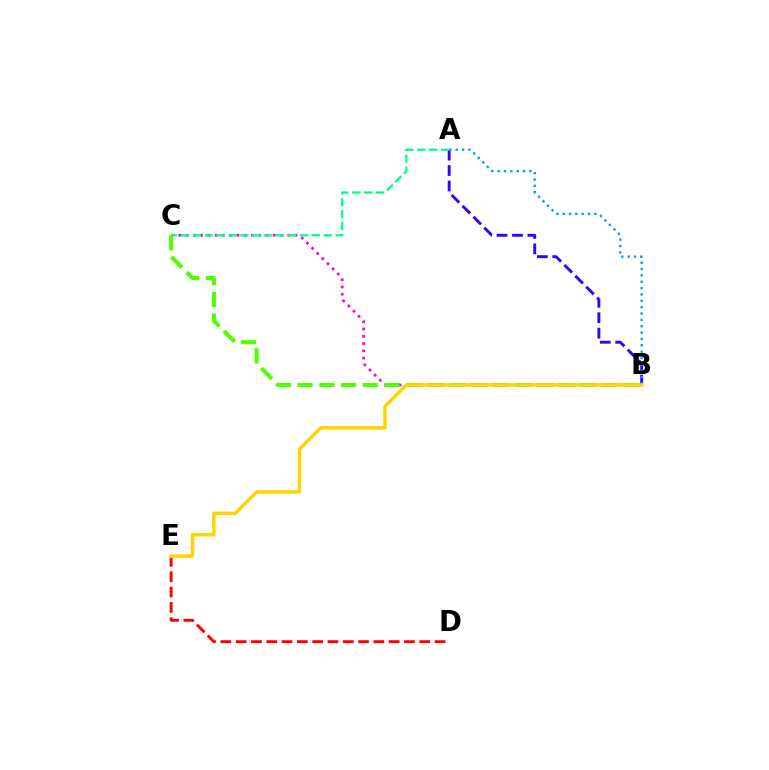{('B', 'C'): [{'color': '#ff00ed', 'line_style': 'dotted', 'thickness': 1.98}, {'color': '#4fff00', 'line_style': 'dashed', 'thickness': 2.95}], ('A', 'B'): [{'color': '#3700ff', 'line_style': 'dashed', 'thickness': 2.1}, {'color': '#009eff', 'line_style': 'dotted', 'thickness': 1.73}], ('A', 'C'): [{'color': '#00ff86', 'line_style': 'dashed', 'thickness': 1.62}], ('D', 'E'): [{'color': '#ff0000', 'line_style': 'dashed', 'thickness': 2.08}], ('B', 'E'): [{'color': '#ffd500', 'line_style': 'solid', 'thickness': 2.51}]}